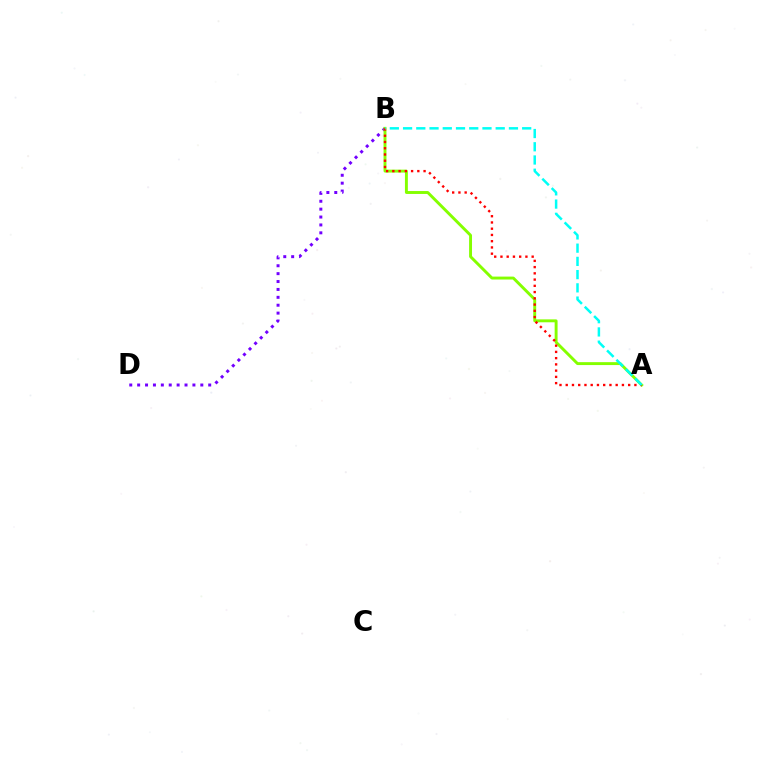{('B', 'D'): [{'color': '#7200ff', 'line_style': 'dotted', 'thickness': 2.15}], ('A', 'B'): [{'color': '#84ff00', 'line_style': 'solid', 'thickness': 2.1}, {'color': '#ff0000', 'line_style': 'dotted', 'thickness': 1.7}, {'color': '#00fff6', 'line_style': 'dashed', 'thickness': 1.8}]}